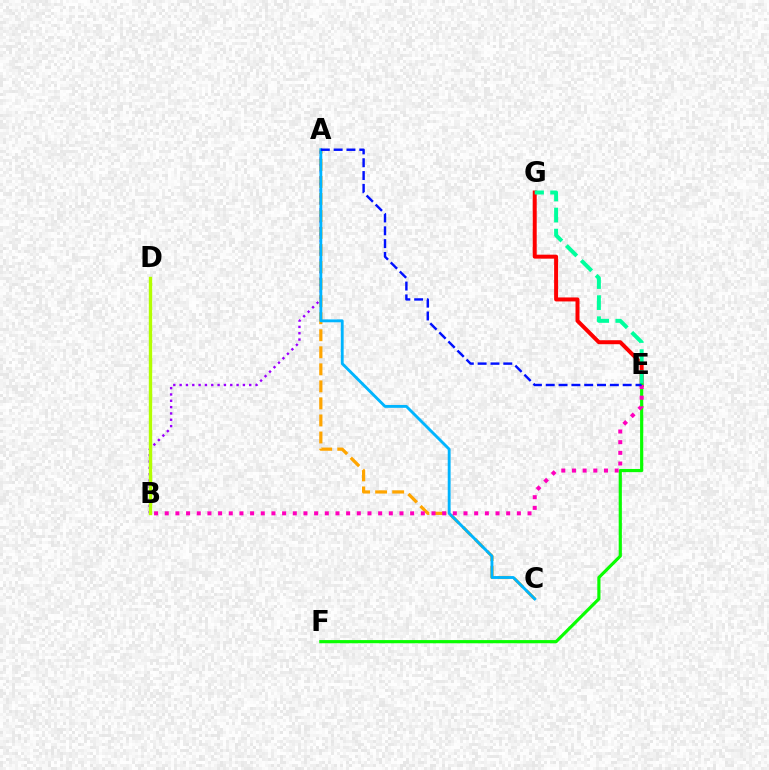{('A', 'C'): [{'color': '#ffa500', 'line_style': 'dashed', 'thickness': 2.31}, {'color': '#00b5ff', 'line_style': 'solid', 'thickness': 2.07}], ('A', 'B'): [{'color': '#9b00ff', 'line_style': 'dotted', 'thickness': 1.72}], ('E', 'G'): [{'color': '#ff0000', 'line_style': 'solid', 'thickness': 2.87}, {'color': '#00ff9d', 'line_style': 'dashed', 'thickness': 2.86}], ('B', 'D'): [{'color': '#b3ff00', 'line_style': 'solid', 'thickness': 2.44}], ('E', 'F'): [{'color': '#08ff00', 'line_style': 'solid', 'thickness': 2.28}], ('B', 'E'): [{'color': '#ff00bd', 'line_style': 'dotted', 'thickness': 2.9}], ('A', 'E'): [{'color': '#0010ff', 'line_style': 'dashed', 'thickness': 1.74}]}